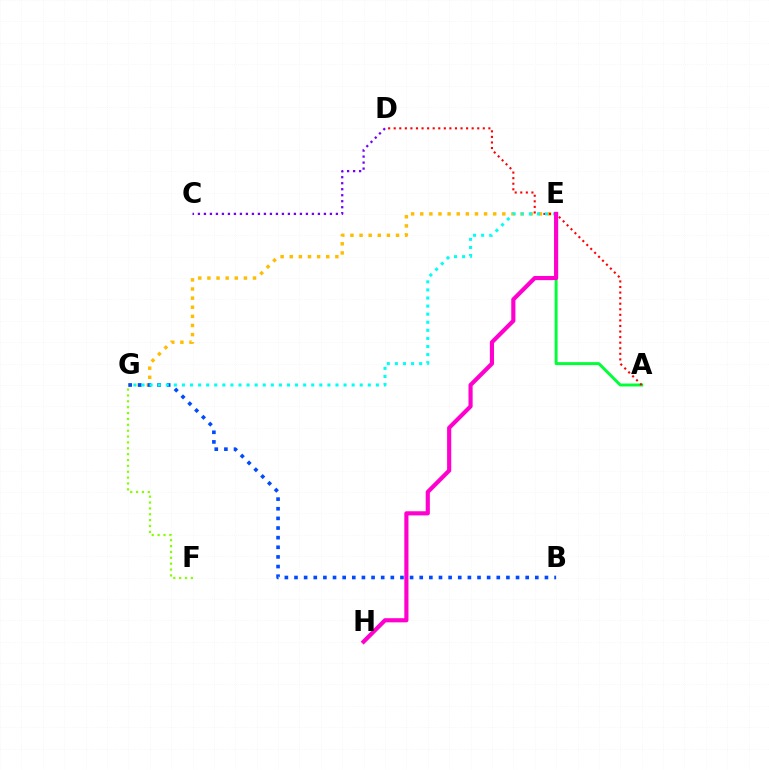{('A', 'E'): [{'color': '#00ff39', 'line_style': 'solid', 'thickness': 2.13}], ('E', 'G'): [{'color': '#ffbd00', 'line_style': 'dotted', 'thickness': 2.48}, {'color': '#00fff6', 'line_style': 'dotted', 'thickness': 2.2}], ('F', 'G'): [{'color': '#84ff00', 'line_style': 'dotted', 'thickness': 1.59}], ('C', 'D'): [{'color': '#7200ff', 'line_style': 'dotted', 'thickness': 1.63}], ('A', 'D'): [{'color': '#ff0000', 'line_style': 'dotted', 'thickness': 1.51}], ('B', 'G'): [{'color': '#004bff', 'line_style': 'dotted', 'thickness': 2.62}], ('E', 'H'): [{'color': '#ff00cf', 'line_style': 'solid', 'thickness': 2.98}]}